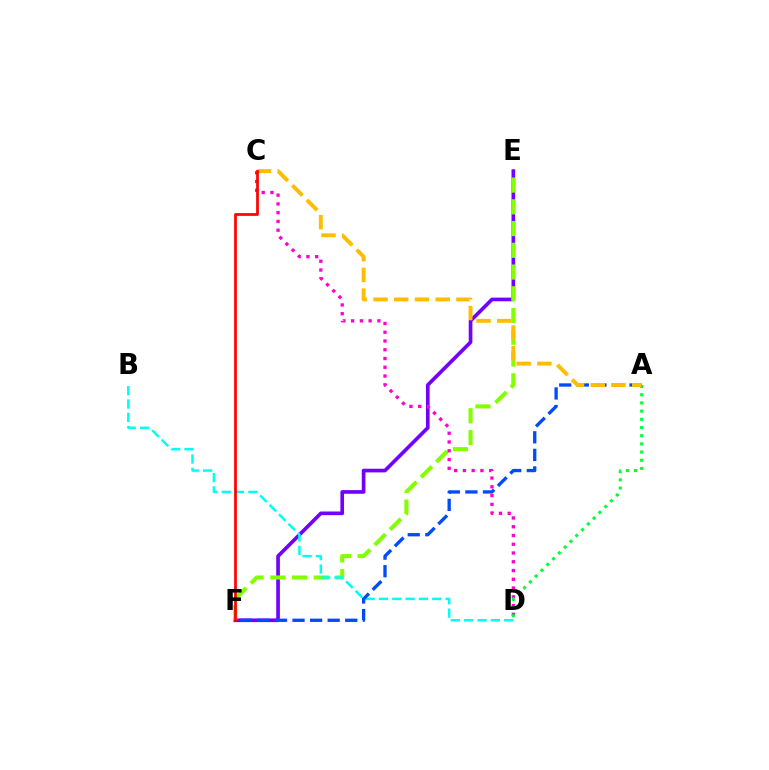{('E', 'F'): [{'color': '#7200ff', 'line_style': 'solid', 'thickness': 2.63}, {'color': '#84ff00', 'line_style': 'dashed', 'thickness': 2.95}], ('C', 'D'): [{'color': '#ff00cf', 'line_style': 'dotted', 'thickness': 2.38}], ('B', 'D'): [{'color': '#00fff6', 'line_style': 'dashed', 'thickness': 1.81}], ('A', 'D'): [{'color': '#00ff39', 'line_style': 'dotted', 'thickness': 2.23}], ('A', 'F'): [{'color': '#004bff', 'line_style': 'dashed', 'thickness': 2.39}], ('A', 'C'): [{'color': '#ffbd00', 'line_style': 'dashed', 'thickness': 2.82}], ('C', 'F'): [{'color': '#ff0000', 'line_style': 'solid', 'thickness': 1.96}]}